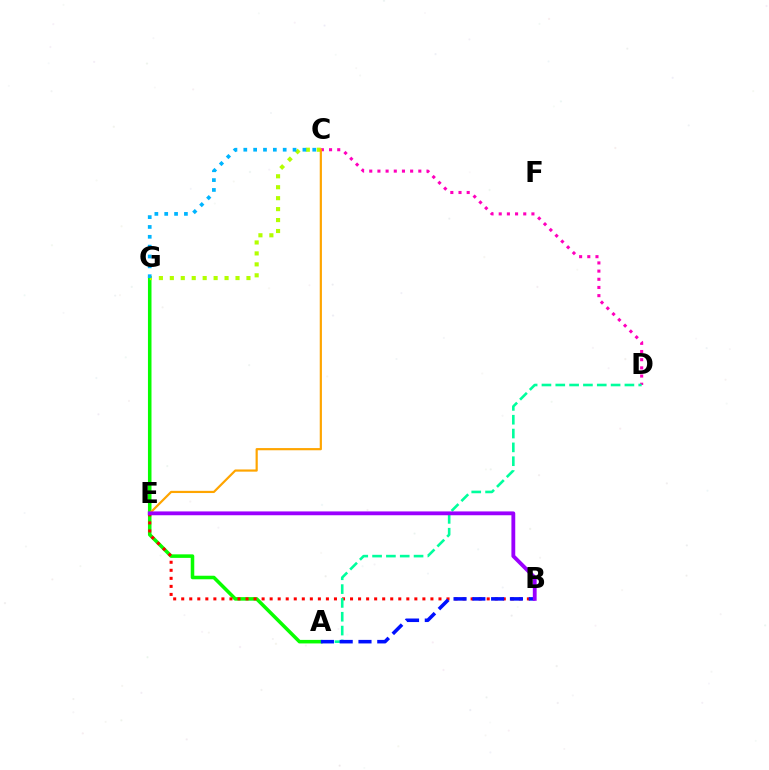{('C', 'D'): [{'color': '#ff00bd', 'line_style': 'dotted', 'thickness': 2.22}], ('A', 'G'): [{'color': '#08ff00', 'line_style': 'solid', 'thickness': 2.55}], ('B', 'E'): [{'color': '#ff0000', 'line_style': 'dotted', 'thickness': 2.18}, {'color': '#9b00ff', 'line_style': 'solid', 'thickness': 2.76}], ('A', 'D'): [{'color': '#00ff9d', 'line_style': 'dashed', 'thickness': 1.88}], ('C', 'G'): [{'color': '#b3ff00', 'line_style': 'dotted', 'thickness': 2.97}, {'color': '#00b5ff', 'line_style': 'dotted', 'thickness': 2.68}], ('C', 'E'): [{'color': '#ffa500', 'line_style': 'solid', 'thickness': 1.58}], ('A', 'B'): [{'color': '#0010ff', 'line_style': 'dashed', 'thickness': 2.55}]}